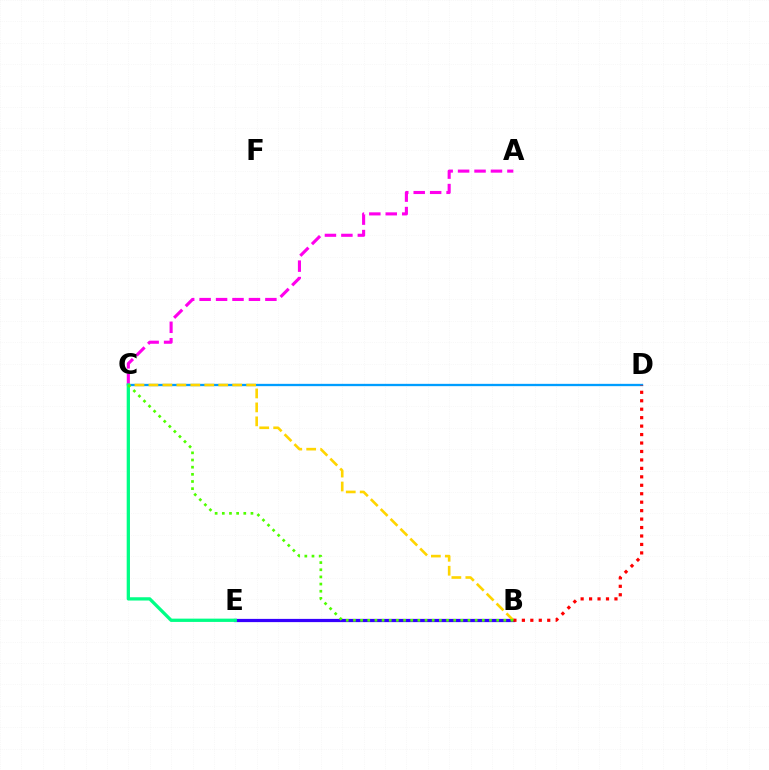{('C', 'D'): [{'color': '#009eff', 'line_style': 'solid', 'thickness': 1.67}], ('B', 'E'): [{'color': '#3700ff', 'line_style': 'solid', 'thickness': 2.32}], ('A', 'C'): [{'color': '#ff00ed', 'line_style': 'dashed', 'thickness': 2.23}], ('B', 'C'): [{'color': '#ffd500', 'line_style': 'dashed', 'thickness': 1.9}, {'color': '#4fff00', 'line_style': 'dotted', 'thickness': 1.95}], ('C', 'E'): [{'color': '#00ff86', 'line_style': 'solid', 'thickness': 2.37}], ('B', 'D'): [{'color': '#ff0000', 'line_style': 'dotted', 'thickness': 2.3}]}